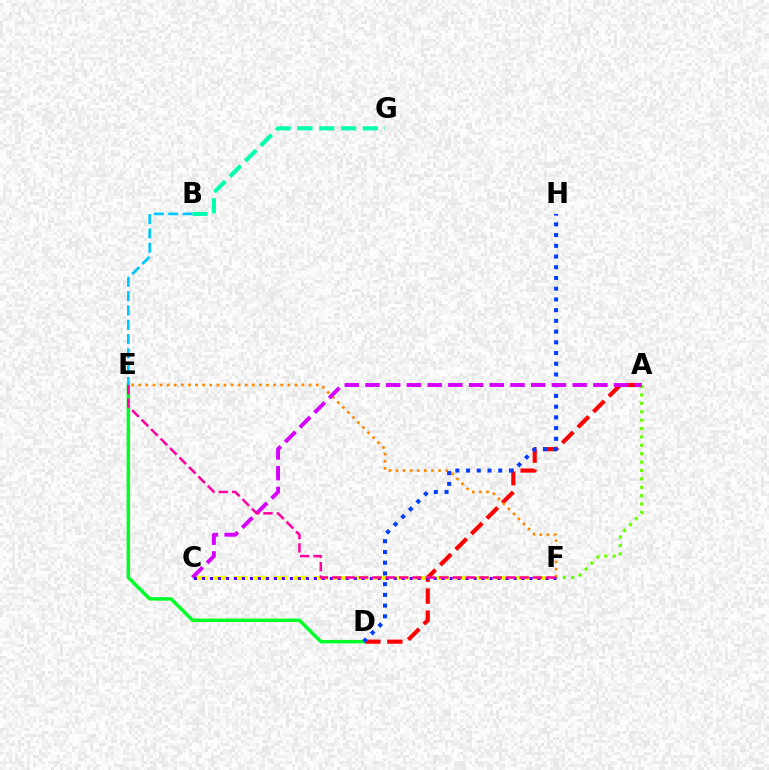{('A', 'F'): [{'color': '#66ff00', 'line_style': 'dotted', 'thickness': 2.28}], ('A', 'D'): [{'color': '#ff0000', 'line_style': 'dashed', 'thickness': 2.99}], ('D', 'E'): [{'color': '#00ff27', 'line_style': 'solid', 'thickness': 2.5}], ('C', 'F'): [{'color': '#eeff00', 'line_style': 'dashed', 'thickness': 2.74}, {'color': '#4f00ff', 'line_style': 'dotted', 'thickness': 2.17}], ('E', 'F'): [{'color': '#ff8800', 'line_style': 'dotted', 'thickness': 1.93}, {'color': '#ff00a0', 'line_style': 'dashed', 'thickness': 1.82}], ('D', 'H'): [{'color': '#003fff', 'line_style': 'dotted', 'thickness': 2.91}], ('A', 'C'): [{'color': '#d600ff', 'line_style': 'dashed', 'thickness': 2.81}], ('B', 'E'): [{'color': '#00c7ff', 'line_style': 'dashed', 'thickness': 1.95}], ('B', 'G'): [{'color': '#00ffaf', 'line_style': 'dashed', 'thickness': 2.96}]}